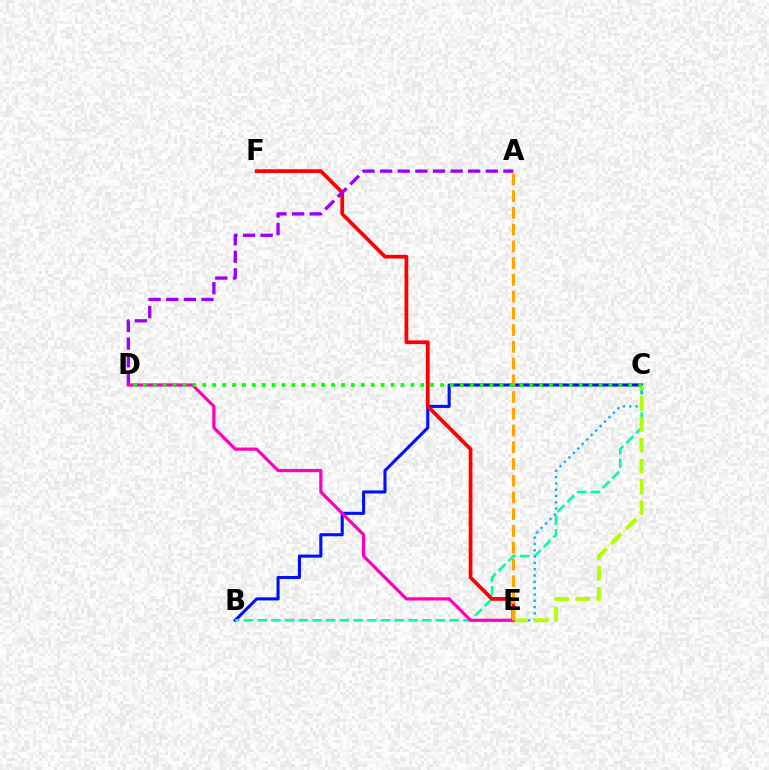{('B', 'C'): [{'color': '#0010ff', 'line_style': 'solid', 'thickness': 2.23}, {'color': '#00ff9d', 'line_style': 'dashed', 'thickness': 1.86}], ('C', 'E'): [{'color': '#00b5ff', 'line_style': 'dotted', 'thickness': 1.71}, {'color': '#b3ff00', 'line_style': 'dashed', 'thickness': 2.83}], ('E', 'F'): [{'color': '#ff0000', 'line_style': 'solid', 'thickness': 2.69}], ('A', 'D'): [{'color': '#9b00ff', 'line_style': 'dashed', 'thickness': 2.39}], ('D', 'E'): [{'color': '#ff00bd', 'line_style': 'solid', 'thickness': 2.31}], ('A', 'E'): [{'color': '#ffa500', 'line_style': 'dashed', 'thickness': 2.27}], ('C', 'D'): [{'color': '#08ff00', 'line_style': 'dotted', 'thickness': 2.69}]}